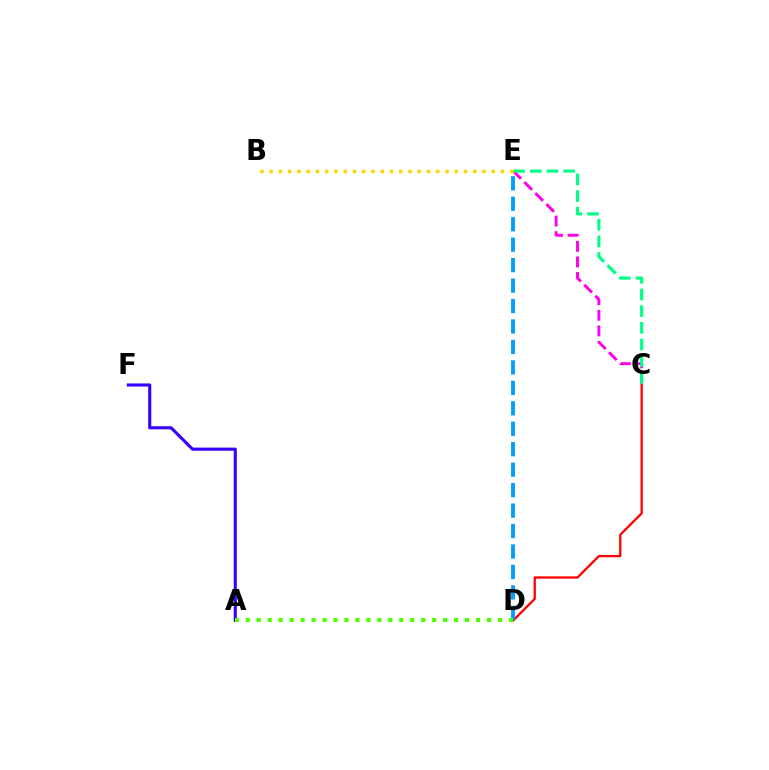{('C', 'D'): [{'color': '#ff0000', 'line_style': 'solid', 'thickness': 1.66}], ('D', 'E'): [{'color': '#009eff', 'line_style': 'dashed', 'thickness': 2.78}], ('C', 'E'): [{'color': '#ff00ed', 'line_style': 'dashed', 'thickness': 2.11}, {'color': '#00ff86', 'line_style': 'dashed', 'thickness': 2.26}], ('A', 'F'): [{'color': '#3700ff', 'line_style': 'solid', 'thickness': 2.24}], ('A', 'D'): [{'color': '#4fff00', 'line_style': 'dotted', 'thickness': 2.98}], ('B', 'E'): [{'color': '#ffd500', 'line_style': 'dotted', 'thickness': 2.51}]}